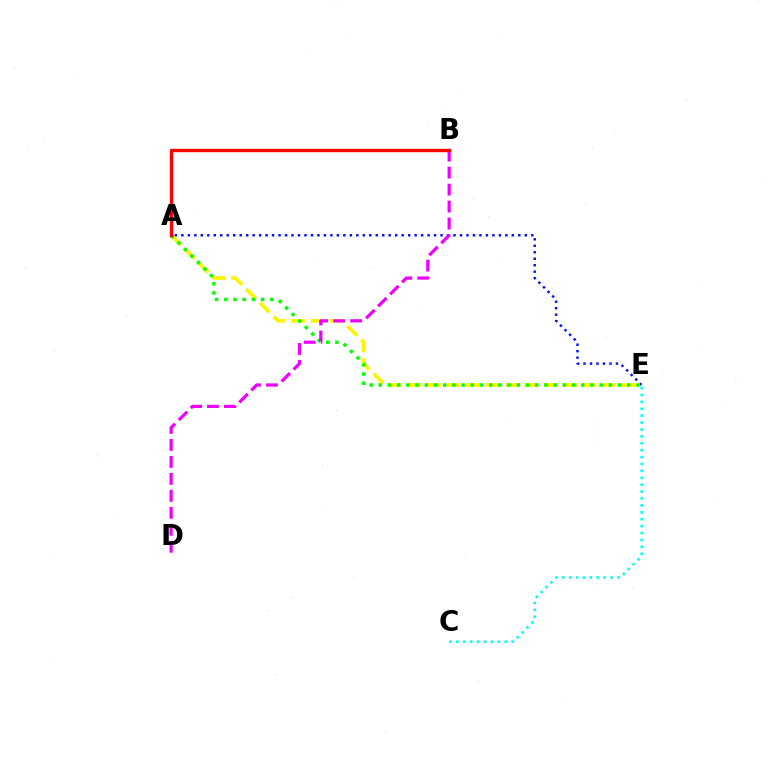{('A', 'E'): [{'color': '#0010ff', 'line_style': 'dotted', 'thickness': 1.76}, {'color': '#fcf500', 'line_style': 'dashed', 'thickness': 2.64}, {'color': '#08ff00', 'line_style': 'dotted', 'thickness': 2.5}], ('C', 'E'): [{'color': '#00fff6', 'line_style': 'dotted', 'thickness': 1.88}], ('B', 'D'): [{'color': '#ee00ff', 'line_style': 'dashed', 'thickness': 2.31}], ('A', 'B'): [{'color': '#ff0000', 'line_style': 'solid', 'thickness': 2.43}]}